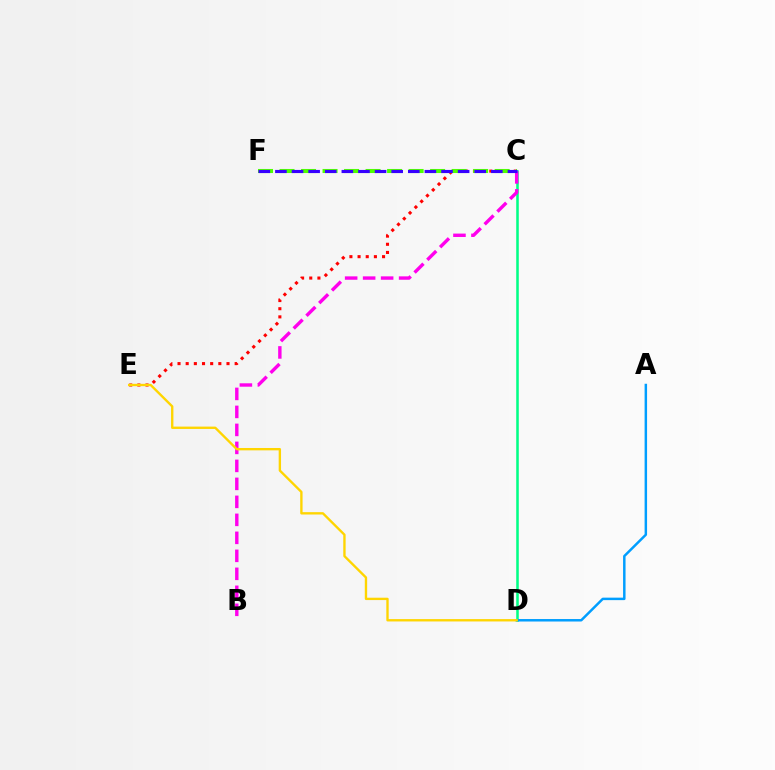{('C', 'E'): [{'color': '#ff0000', 'line_style': 'dotted', 'thickness': 2.22}], ('C', 'F'): [{'color': '#4fff00', 'line_style': 'dashed', 'thickness': 2.92}, {'color': '#3700ff', 'line_style': 'dashed', 'thickness': 2.26}], ('C', 'D'): [{'color': '#00ff86', 'line_style': 'solid', 'thickness': 1.83}], ('A', 'D'): [{'color': '#009eff', 'line_style': 'solid', 'thickness': 1.78}], ('B', 'C'): [{'color': '#ff00ed', 'line_style': 'dashed', 'thickness': 2.44}], ('D', 'E'): [{'color': '#ffd500', 'line_style': 'solid', 'thickness': 1.7}]}